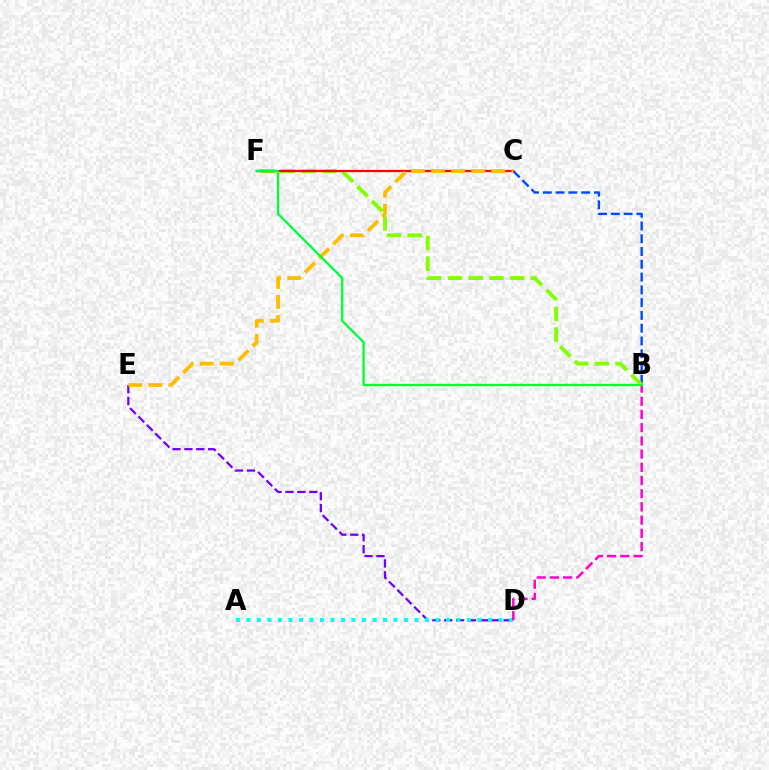{('B', 'C'): [{'color': '#004bff', 'line_style': 'dashed', 'thickness': 1.74}], ('B', 'F'): [{'color': '#84ff00', 'line_style': 'dashed', 'thickness': 2.82}, {'color': '#00ff39', 'line_style': 'solid', 'thickness': 1.66}], ('D', 'E'): [{'color': '#7200ff', 'line_style': 'dashed', 'thickness': 1.61}], ('A', 'D'): [{'color': '#00fff6', 'line_style': 'dotted', 'thickness': 2.85}], ('C', 'F'): [{'color': '#ff0000', 'line_style': 'solid', 'thickness': 1.61}], ('C', 'E'): [{'color': '#ffbd00', 'line_style': 'dashed', 'thickness': 2.73}], ('B', 'D'): [{'color': '#ff00cf', 'line_style': 'dashed', 'thickness': 1.79}]}